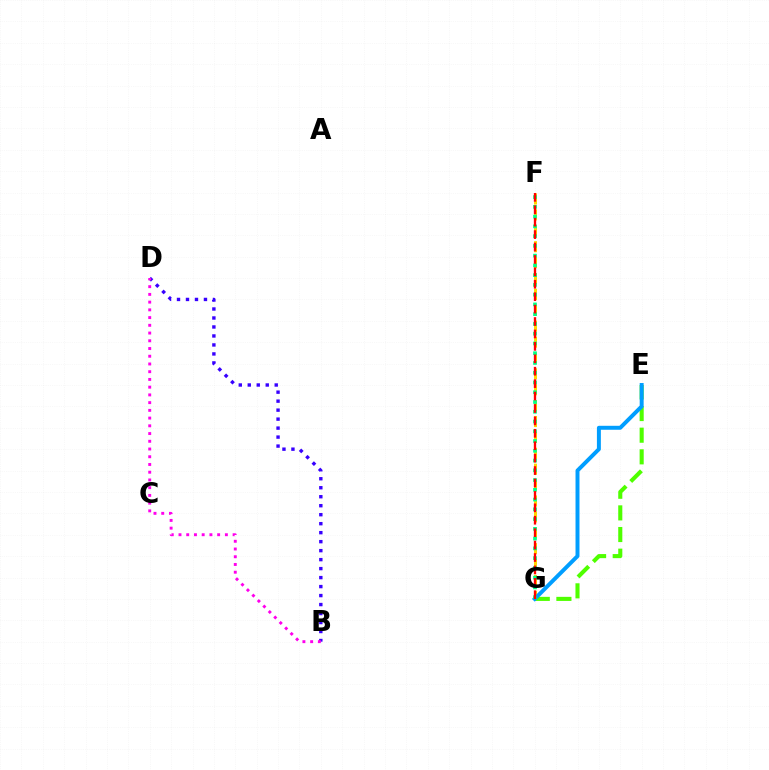{('B', 'D'): [{'color': '#3700ff', 'line_style': 'dotted', 'thickness': 2.44}, {'color': '#ff00ed', 'line_style': 'dotted', 'thickness': 2.1}], ('F', 'G'): [{'color': '#ffd500', 'line_style': 'dashed', 'thickness': 2.16}, {'color': '#00ff86', 'line_style': 'dotted', 'thickness': 2.65}, {'color': '#ff0000', 'line_style': 'dashed', 'thickness': 1.69}], ('E', 'G'): [{'color': '#4fff00', 'line_style': 'dashed', 'thickness': 2.94}, {'color': '#009eff', 'line_style': 'solid', 'thickness': 2.85}]}